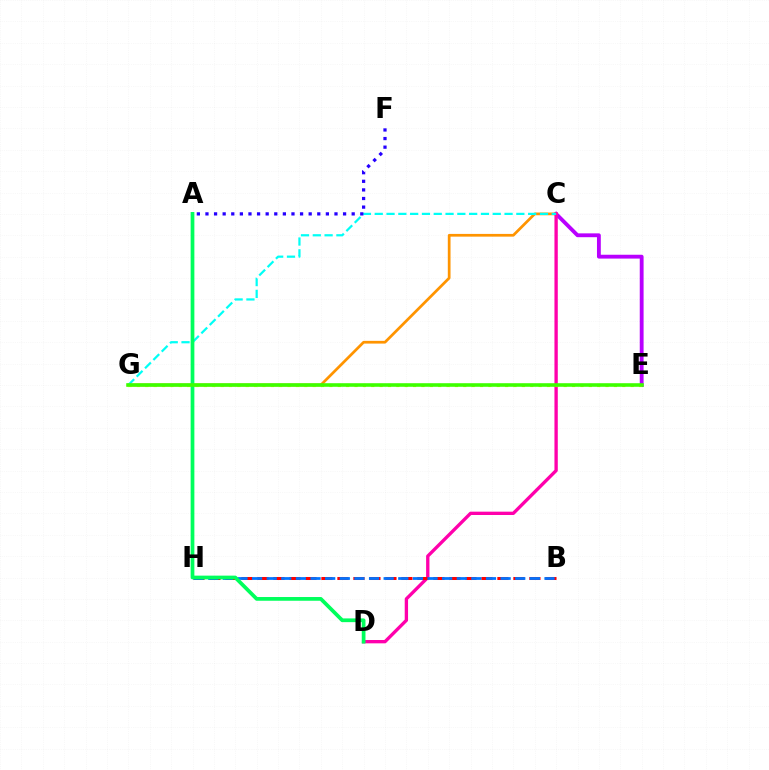{('C', 'E'): [{'color': '#b900ff', 'line_style': 'solid', 'thickness': 2.76}], ('C', 'G'): [{'color': '#ff9400', 'line_style': 'solid', 'thickness': 1.96}, {'color': '#00fff6', 'line_style': 'dashed', 'thickness': 1.6}], ('C', 'D'): [{'color': '#ff00ac', 'line_style': 'solid', 'thickness': 2.4}], ('B', 'H'): [{'color': '#ff0000', 'line_style': 'dashed', 'thickness': 2.17}, {'color': '#0074ff', 'line_style': 'dashed', 'thickness': 1.99}], ('A', 'D'): [{'color': '#00ff5c', 'line_style': 'solid', 'thickness': 2.69}], ('E', 'G'): [{'color': '#d1ff00', 'line_style': 'dotted', 'thickness': 2.27}, {'color': '#3dff00', 'line_style': 'solid', 'thickness': 2.58}], ('A', 'F'): [{'color': '#2500ff', 'line_style': 'dotted', 'thickness': 2.34}]}